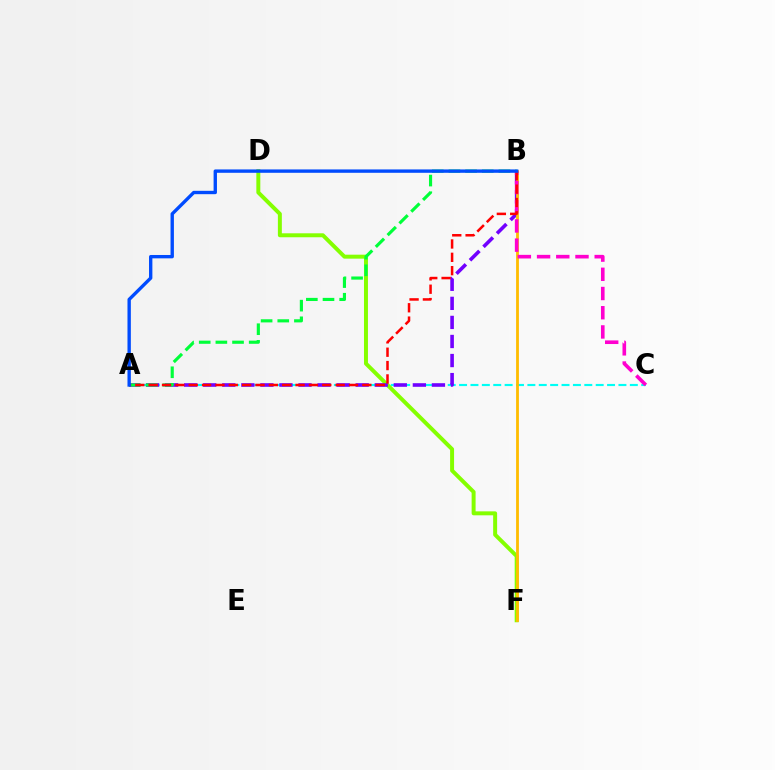{('A', 'C'): [{'color': '#00fff6', 'line_style': 'dashed', 'thickness': 1.55}], ('D', 'F'): [{'color': '#84ff00', 'line_style': 'solid', 'thickness': 2.85}], ('A', 'B'): [{'color': '#7200ff', 'line_style': 'dashed', 'thickness': 2.59}, {'color': '#00ff39', 'line_style': 'dashed', 'thickness': 2.26}, {'color': '#ff0000', 'line_style': 'dashed', 'thickness': 1.81}, {'color': '#004bff', 'line_style': 'solid', 'thickness': 2.42}], ('B', 'F'): [{'color': '#ffbd00', 'line_style': 'solid', 'thickness': 2.02}], ('B', 'C'): [{'color': '#ff00cf', 'line_style': 'dashed', 'thickness': 2.61}]}